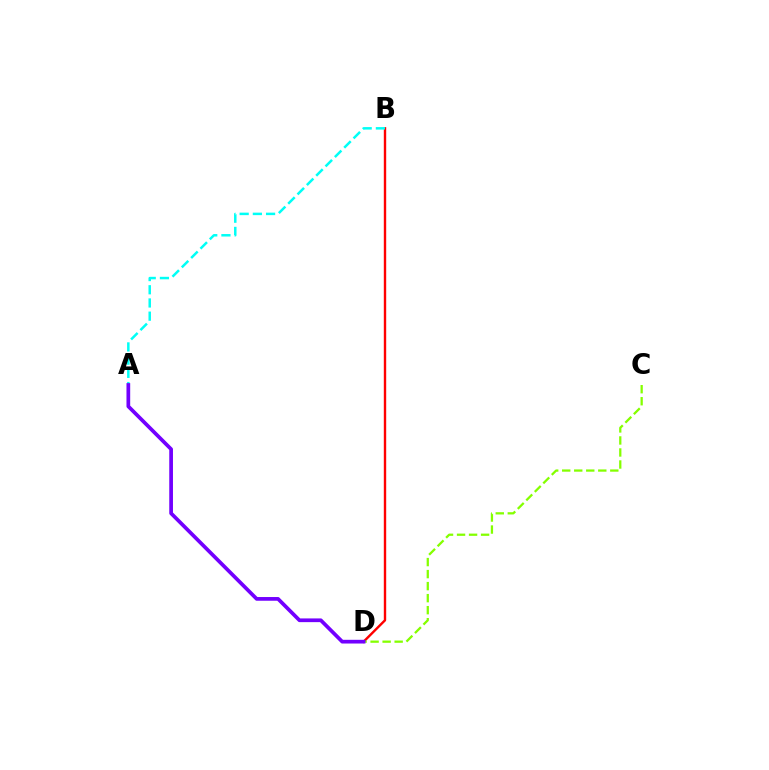{('B', 'D'): [{'color': '#ff0000', 'line_style': 'solid', 'thickness': 1.72}], ('C', 'D'): [{'color': '#84ff00', 'line_style': 'dashed', 'thickness': 1.63}], ('A', 'B'): [{'color': '#00fff6', 'line_style': 'dashed', 'thickness': 1.79}], ('A', 'D'): [{'color': '#7200ff', 'line_style': 'solid', 'thickness': 2.67}]}